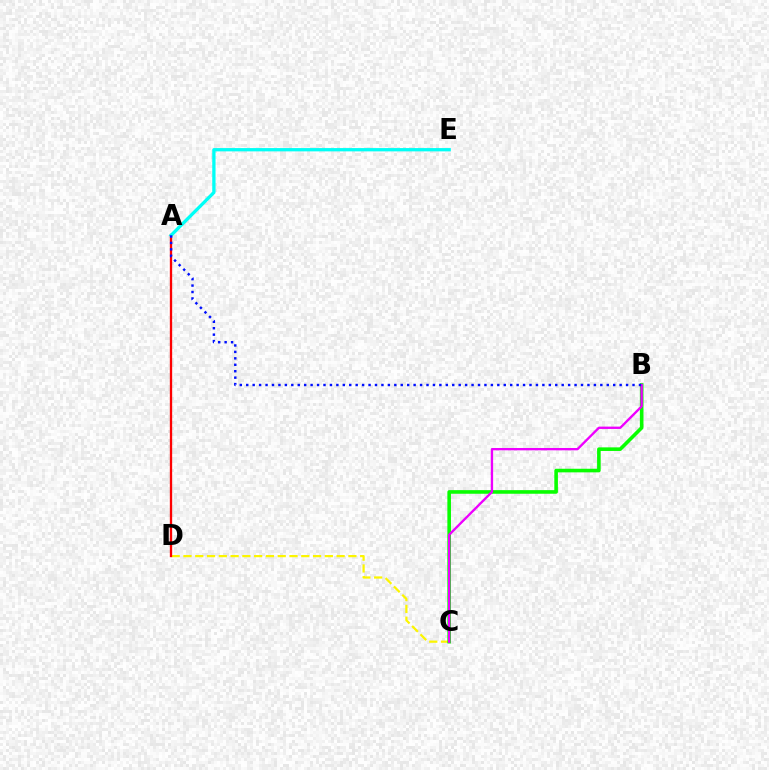{('C', 'D'): [{'color': '#fcf500', 'line_style': 'dashed', 'thickness': 1.6}], ('A', 'D'): [{'color': '#ff0000', 'line_style': 'solid', 'thickness': 1.67}], ('B', 'C'): [{'color': '#08ff00', 'line_style': 'solid', 'thickness': 2.59}, {'color': '#ee00ff', 'line_style': 'solid', 'thickness': 1.69}], ('A', 'E'): [{'color': '#00fff6', 'line_style': 'solid', 'thickness': 2.37}], ('A', 'B'): [{'color': '#0010ff', 'line_style': 'dotted', 'thickness': 1.75}]}